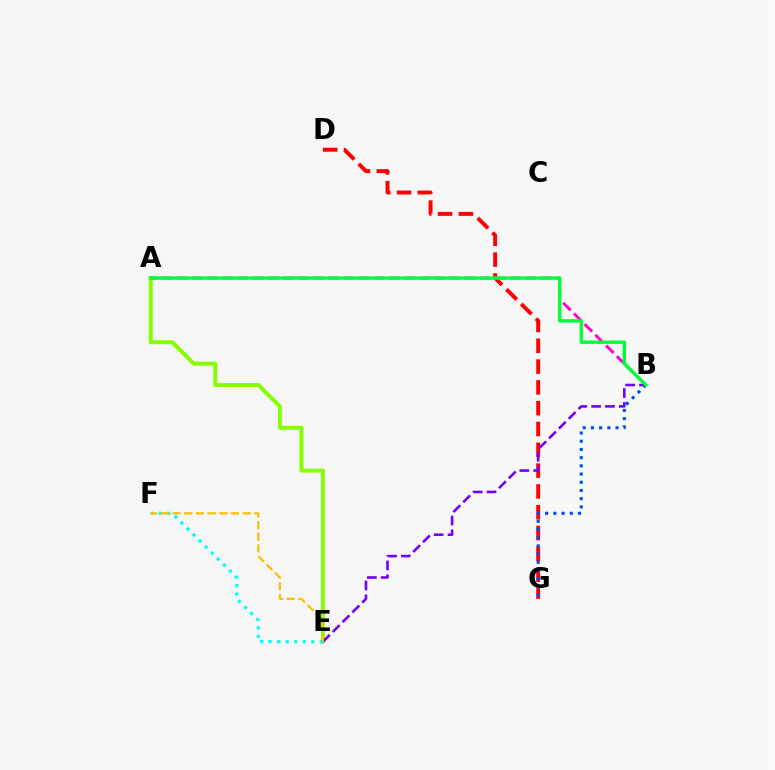{('D', 'G'): [{'color': '#ff0000', 'line_style': 'dashed', 'thickness': 2.83}], ('A', 'B'): [{'color': '#ff00cf', 'line_style': 'dashed', 'thickness': 2.06}, {'color': '#00ff39', 'line_style': 'solid', 'thickness': 2.43}], ('A', 'E'): [{'color': '#84ff00', 'line_style': 'solid', 'thickness': 2.85}], ('B', 'G'): [{'color': '#004bff', 'line_style': 'dotted', 'thickness': 2.23}], ('B', 'E'): [{'color': '#7200ff', 'line_style': 'dashed', 'thickness': 1.88}], ('E', 'F'): [{'color': '#00fff6', 'line_style': 'dotted', 'thickness': 2.32}, {'color': '#ffbd00', 'line_style': 'dashed', 'thickness': 1.59}]}